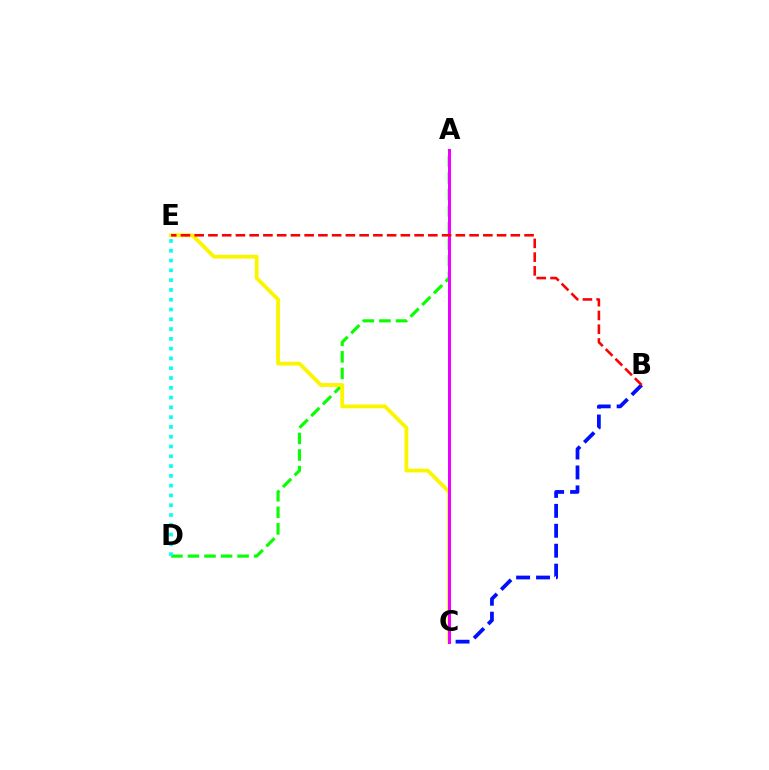{('A', 'D'): [{'color': '#08ff00', 'line_style': 'dashed', 'thickness': 2.25}], ('B', 'C'): [{'color': '#0010ff', 'line_style': 'dashed', 'thickness': 2.71}], ('C', 'E'): [{'color': '#fcf500', 'line_style': 'solid', 'thickness': 2.75}], ('A', 'C'): [{'color': '#ee00ff', 'line_style': 'solid', 'thickness': 2.17}], ('B', 'E'): [{'color': '#ff0000', 'line_style': 'dashed', 'thickness': 1.87}], ('D', 'E'): [{'color': '#00fff6', 'line_style': 'dotted', 'thickness': 2.66}]}